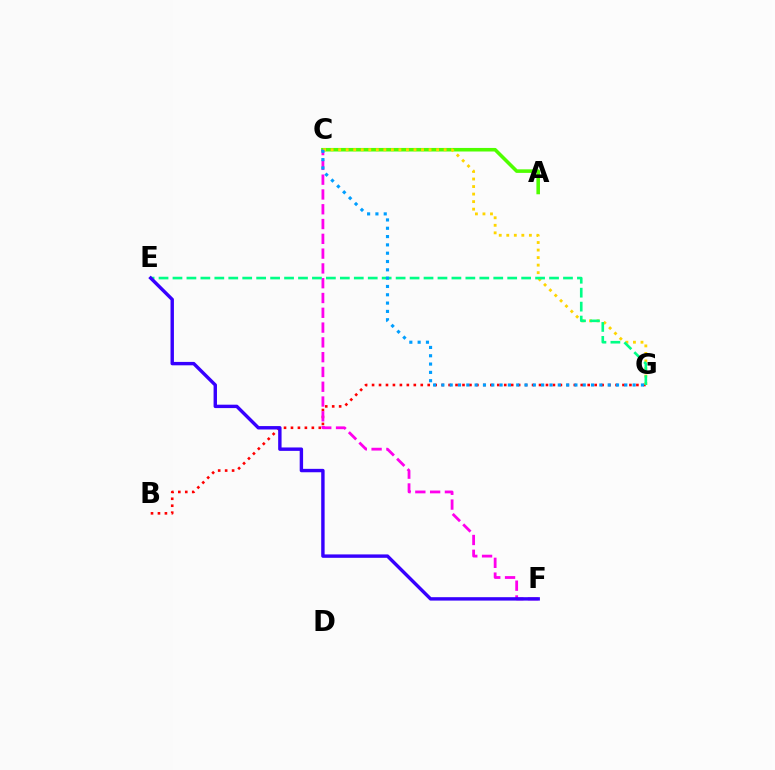{('B', 'G'): [{'color': '#ff0000', 'line_style': 'dotted', 'thickness': 1.89}], ('A', 'C'): [{'color': '#4fff00', 'line_style': 'solid', 'thickness': 2.56}], ('C', 'F'): [{'color': '#ff00ed', 'line_style': 'dashed', 'thickness': 2.01}], ('C', 'G'): [{'color': '#ffd500', 'line_style': 'dotted', 'thickness': 2.05}, {'color': '#009eff', 'line_style': 'dotted', 'thickness': 2.26}], ('E', 'G'): [{'color': '#00ff86', 'line_style': 'dashed', 'thickness': 1.89}], ('E', 'F'): [{'color': '#3700ff', 'line_style': 'solid', 'thickness': 2.45}]}